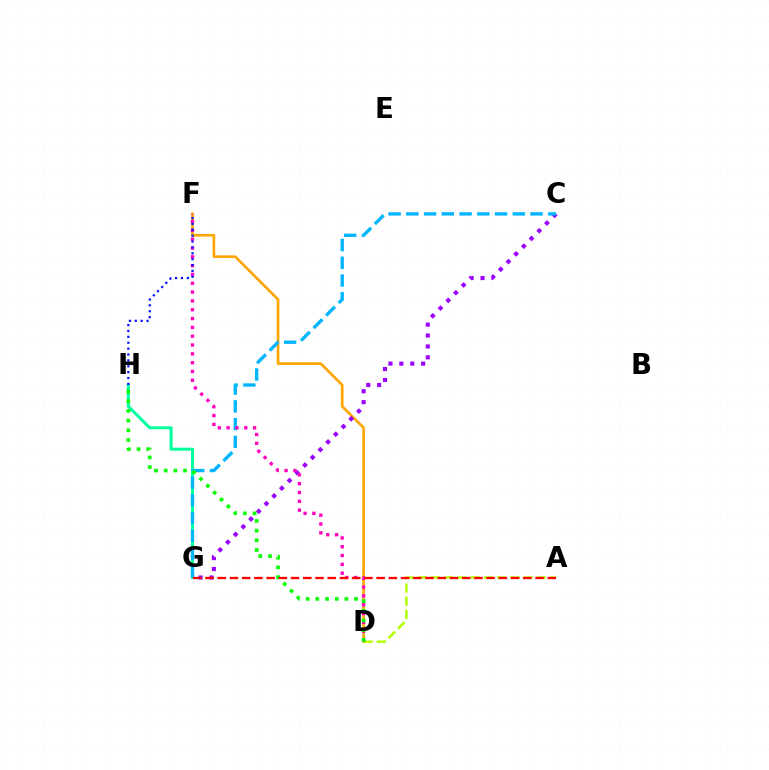{('D', 'F'): [{'color': '#ffa500', 'line_style': 'solid', 'thickness': 1.9}, {'color': '#ff00bd', 'line_style': 'dotted', 'thickness': 2.4}], ('G', 'H'): [{'color': '#00ff9d', 'line_style': 'solid', 'thickness': 2.17}], ('C', 'G'): [{'color': '#9b00ff', 'line_style': 'dotted', 'thickness': 2.96}, {'color': '#00b5ff', 'line_style': 'dashed', 'thickness': 2.41}], ('A', 'D'): [{'color': '#b3ff00', 'line_style': 'dashed', 'thickness': 1.8}], ('D', 'H'): [{'color': '#08ff00', 'line_style': 'dotted', 'thickness': 2.63}], ('A', 'G'): [{'color': '#ff0000', 'line_style': 'dashed', 'thickness': 1.66}], ('F', 'H'): [{'color': '#0010ff', 'line_style': 'dotted', 'thickness': 1.6}]}